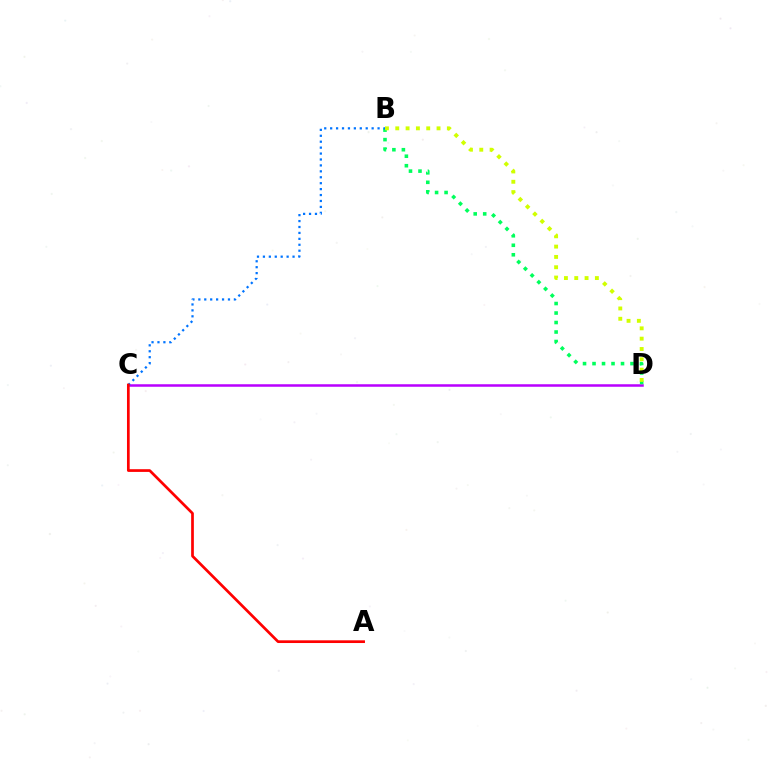{('C', 'D'): [{'color': '#b900ff', 'line_style': 'solid', 'thickness': 1.81}], ('B', 'D'): [{'color': '#00ff5c', 'line_style': 'dotted', 'thickness': 2.58}, {'color': '#d1ff00', 'line_style': 'dotted', 'thickness': 2.8}], ('B', 'C'): [{'color': '#0074ff', 'line_style': 'dotted', 'thickness': 1.61}], ('A', 'C'): [{'color': '#ff0000', 'line_style': 'solid', 'thickness': 1.95}]}